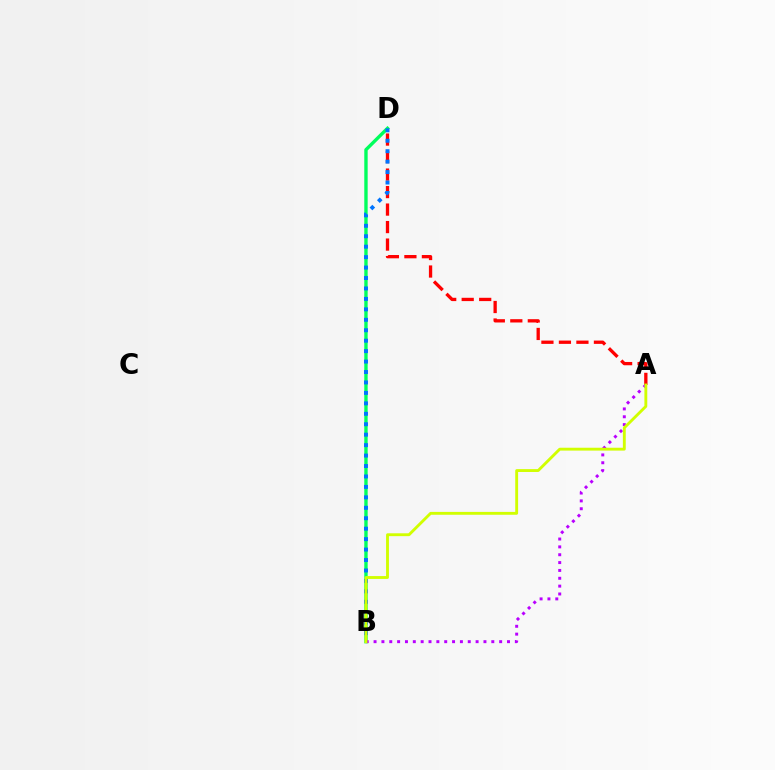{('B', 'D'): [{'color': '#00ff5c', 'line_style': 'solid', 'thickness': 2.43}, {'color': '#0074ff', 'line_style': 'dotted', 'thickness': 2.84}], ('A', 'B'): [{'color': '#b900ff', 'line_style': 'dotted', 'thickness': 2.13}, {'color': '#d1ff00', 'line_style': 'solid', 'thickness': 2.06}], ('A', 'D'): [{'color': '#ff0000', 'line_style': 'dashed', 'thickness': 2.38}]}